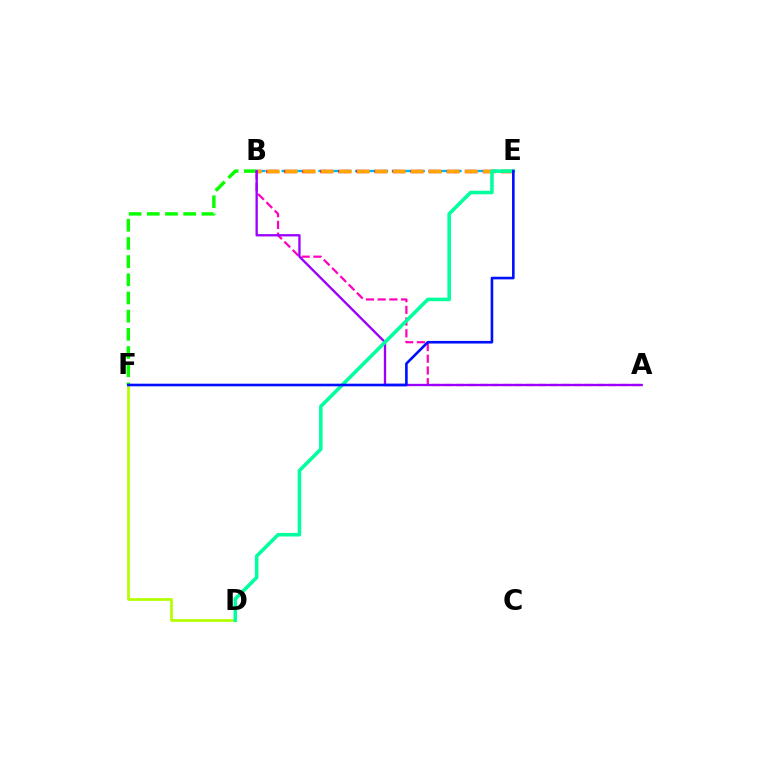{('B', 'F'): [{'color': '#08ff00', 'line_style': 'dashed', 'thickness': 2.47}], ('A', 'B'): [{'color': '#ff00bd', 'line_style': 'dashed', 'thickness': 1.59}, {'color': '#9b00ff', 'line_style': 'solid', 'thickness': 1.68}], ('D', 'F'): [{'color': '#b3ff00', 'line_style': 'solid', 'thickness': 1.96}], ('B', 'E'): [{'color': '#00b5ff', 'line_style': 'dashed', 'thickness': 1.67}, {'color': '#ff0000', 'line_style': 'dashed', 'thickness': 2.45}, {'color': '#ffa500', 'line_style': 'dashed', 'thickness': 2.44}], ('D', 'E'): [{'color': '#00ff9d', 'line_style': 'solid', 'thickness': 2.56}], ('E', 'F'): [{'color': '#0010ff', 'line_style': 'solid', 'thickness': 1.88}]}